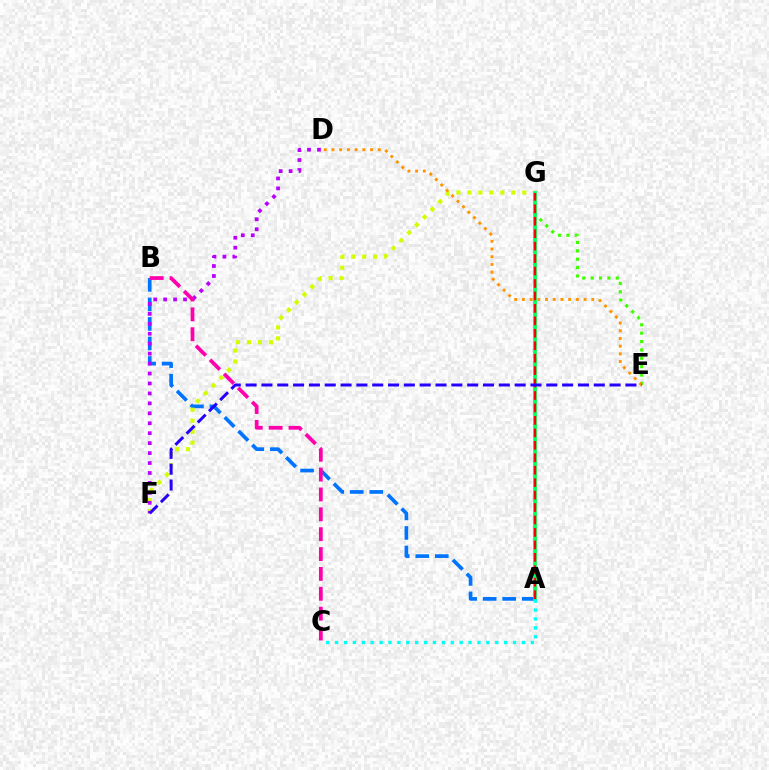{('A', 'B'): [{'color': '#0074ff', 'line_style': 'dashed', 'thickness': 2.65}], ('F', 'G'): [{'color': '#d1ff00', 'line_style': 'dotted', 'thickness': 2.98}], ('D', 'F'): [{'color': '#b900ff', 'line_style': 'dotted', 'thickness': 2.7}], ('E', 'G'): [{'color': '#3dff00', 'line_style': 'dotted', 'thickness': 2.28}], ('A', 'G'): [{'color': '#00ff5c', 'line_style': 'solid', 'thickness': 2.67}, {'color': '#ff0000', 'line_style': 'dashed', 'thickness': 1.69}], ('B', 'C'): [{'color': '#ff00ac', 'line_style': 'dashed', 'thickness': 2.7}], ('A', 'C'): [{'color': '#00fff6', 'line_style': 'dotted', 'thickness': 2.42}], ('D', 'E'): [{'color': '#ff9400', 'line_style': 'dotted', 'thickness': 2.09}], ('E', 'F'): [{'color': '#2500ff', 'line_style': 'dashed', 'thickness': 2.15}]}